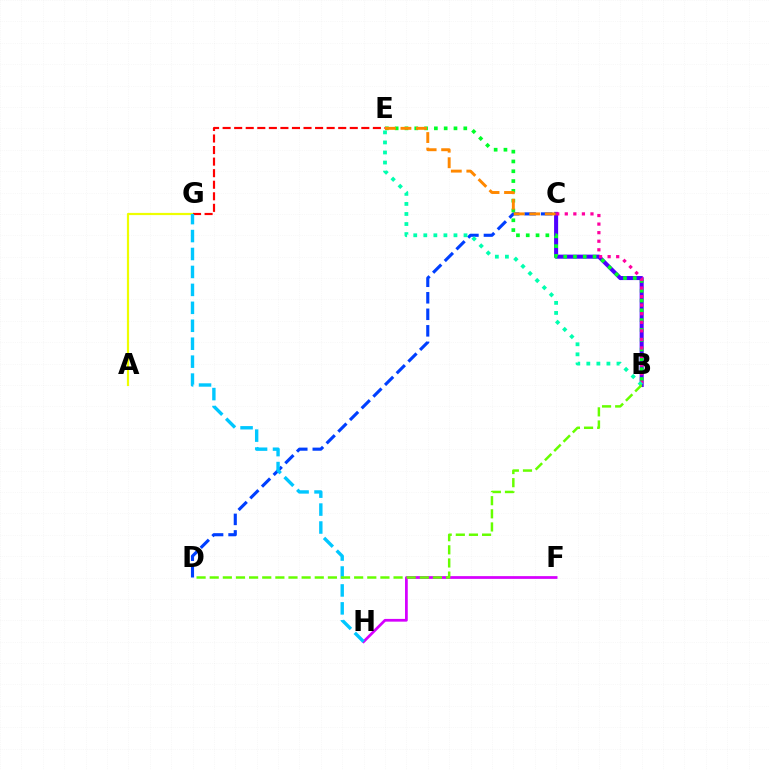{('C', 'D'): [{'color': '#003fff', 'line_style': 'dashed', 'thickness': 2.24}], ('A', 'G'): [{'color': '#eeff00', 'line_style': 'solid', 'thickness': 1.59}], ('F', 'H'): [{'color': '#d600ff', 'line_style': 'solid', 'thickness': 1.97}], ('B', 'C'): [{'color': '#4f00ff', 'line_style': 'solid', 'thickness': 2.92}, {'color': '#ff00a0', 'line_style': 'dotted', 'thickness': 2.33}], ('B', 'E'): [{'color': '#00ff27', 'line_style': 'dotted', 'thickness': 2.66}, {'color': '#00ffaf', 'line_style': 'dotted', 'thickness': 2.73}], ('E', 'G'): [{'color': '#ff0000', 'line_style': 'dashed', 'thickness': 1.57}], ('G', 'H'): [{'color': '#00c7ff', 'line_style': 'dashed', 'thickness': 2.44}], ('B', 'D'): [{'color': '#66ff00', 'line_style': 'dashed', 'thickness': 1.78}], ('C', 'E'): [{'color': '#ff8800', 'line_style': 'dashed', 'thickness': 2.11}]}